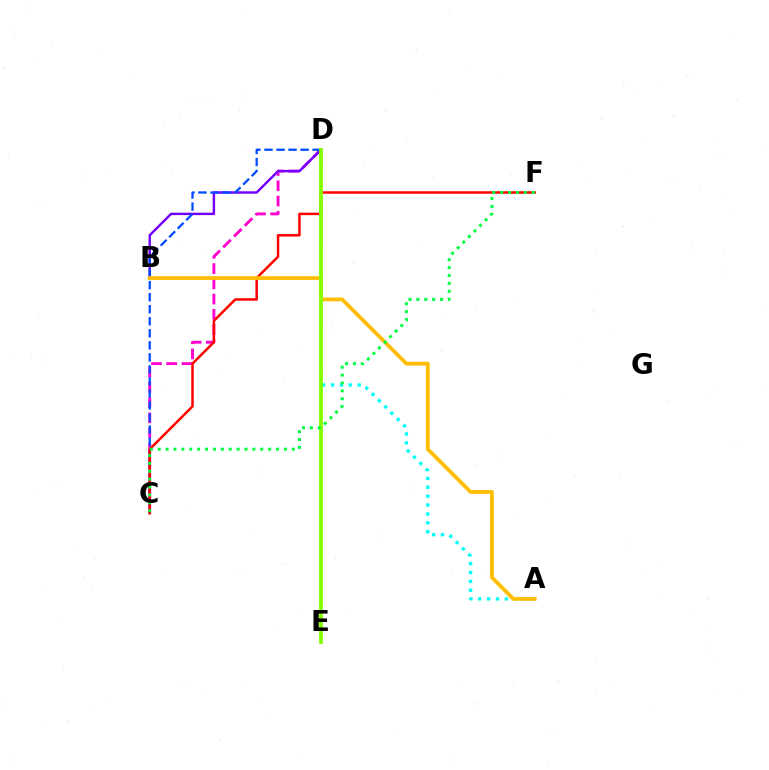{('C', 'D'): [{'color': '#ff00cf', 'line_style': 'dashed', 'thickness': 2.07}, {'color': '#004bff', 'line_style': 'dashed', 'thickness': 1.63}], ('A', 'D'): [{'color': '#00fff6', 'line_style': 'dotted', 'thickness': 2.41}], ('B', 'D'): [{'color': '#7200ff', 'line_style': 'solid', 'thickness': 1.76}], ('C', 'F'): [{'color': '#ff0000', 'line_style': 'solid', 'thickness': 1.79}, {'color': '#00ff39', 'line_style': 'dotted', 'thickness': 2.14}], ('A', 'B'): [{'color': '#ffbd00', 'line_style': 'solid', 'thickness': 2.7}], ('D', 'E'): [{'color': '#84ff00', 'line_style': 'solid', 'thickness': 2.73}]}